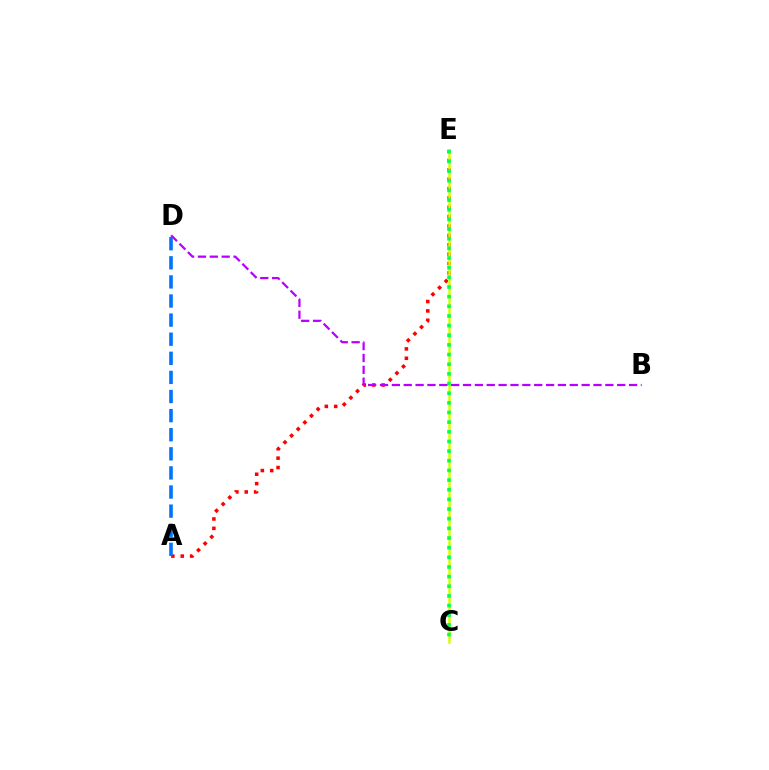{('A', 'E'): [{'color': '#ff0000', 'line_style': 'dotted', 'thickness': 2.55}], ('C', 'E'): [{'color': '#d1ff00', 'line_style': 'solid', 'thickness': 1.8}, {'color': '#00ff5c', 'line_style': 'dotted', 'thickness': 2.62}], ('A', 'D'): [{'color': '#0074ff', 'line_style': 'dashed', 'thickness': 2.59}], ('B', 'D'): [{'color': '#b900ff', 'line_style': 'dashed', 'thickness': 1.61}]}